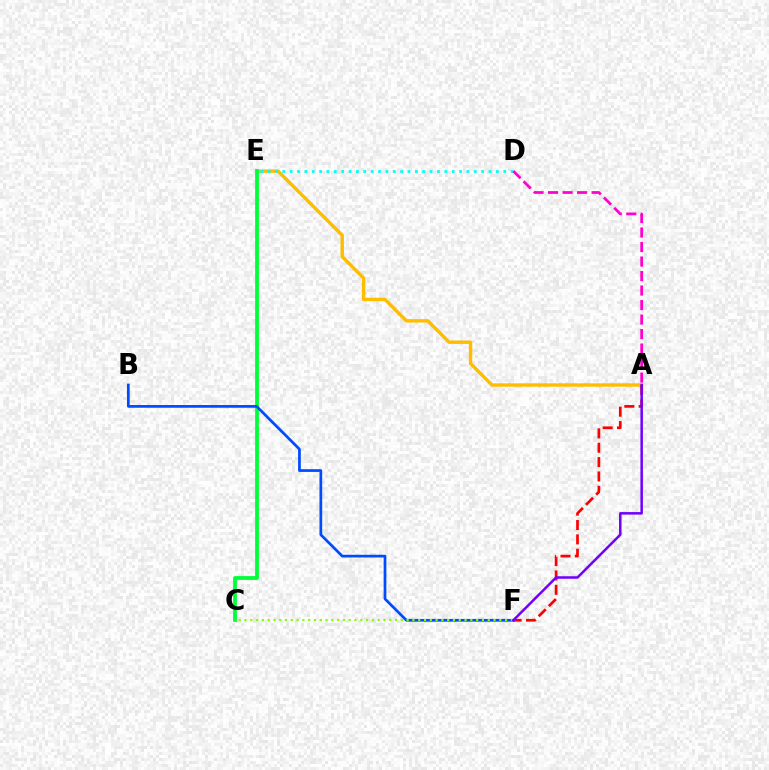{('A', 'E'): [{'color': '#ffbd00', 'line_style': 'solid', 'thickness': 2.45}], ('D', 'E'): [{'color': '#00fff6', 'line_style': 'dotted', 'thickness': 2.0}], ('C', 'E'): [{'color': '#00ff39', 'line_style': 'solid', 'thickness': 2.73}], ('A', 'D'): [{'color': '#ff00cf', 'line_style': 'dashed', 'thickness': 1.97}], ('A', 'F'): [{'color': '#ff0000', 'line_style': 'dashed', 'thickness': 1.95}, {'color': '#7200ff', 'line_style': 'solid', 'thickness': 1.81}], ('B', 'F'): [{'color': '#004bff', 'line_style': 'solid', 'thickness': 1.95}], ('C', 'F'): [{'color': '#84ff00', 'line_style': 'dotted', 'thickness': 1.57}]}